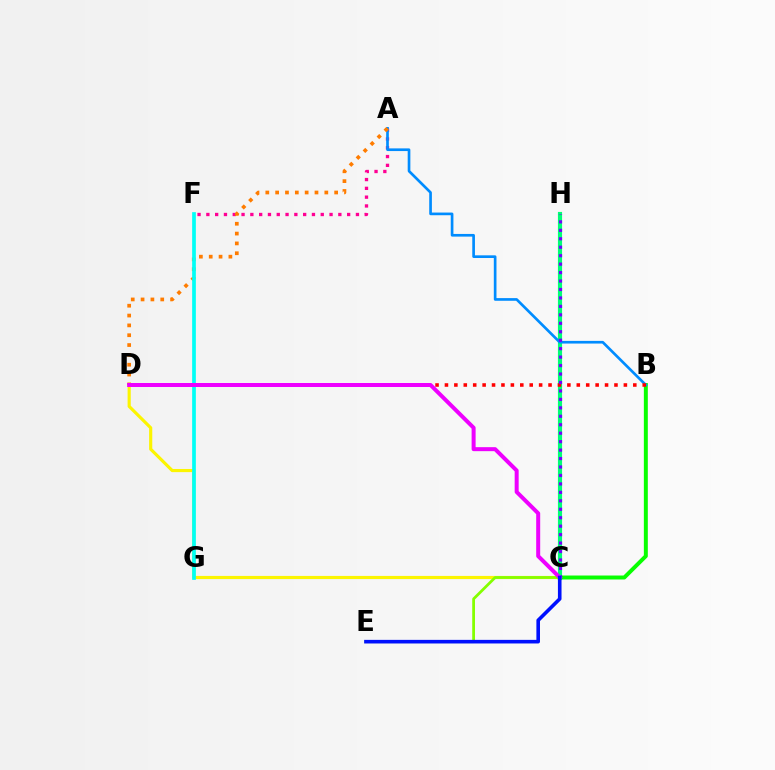{('A', 'F'): [{'color': '#ff0094', 'line_style': 'dotted', 'thickness': 2.39}], ('B', 'C'): [{'color': '#08ff00', 'line_style': 'solid', 'thickness': 2.85}], ('C', 'D'): [{'color': '#fcf500', 'line_style': 'solid', 'thickness': 2.27}, {'color': '#ee00ff', 'line_style': 'solid', 'thickness': 2.88}], ('C', 'H'): [{'color': '#00ff74', 'line_style': 'solid', 'thickness': 2.99}, {'color': '#7200ff', 'line_style': 'dotted', 'thickness': 2.3}], ('A', 'B'): [{'color': '#008cff', 'line_style': 'solid', 'thickness': 1.92}], ('C', 'E'): [{'color': '#84ff00', 'line_style': 'solid', 'thickness': 1.99}, {'color': '#0010ff', 'line_style': 'solid', 'thickness': 2.59}], ('B', 'D'): [{'color': '#ff0000', 'line_style': 'dotted', 'thickness': 2.56}], ('A', 'D'): [{'color': '#ff7c00', 'line_style': 'dotted', 'thickness': 2.67}], ('F', 'G'): [{'color': '#00fff6', 'line_style': 'solid', 'thickness': 2.67}]}